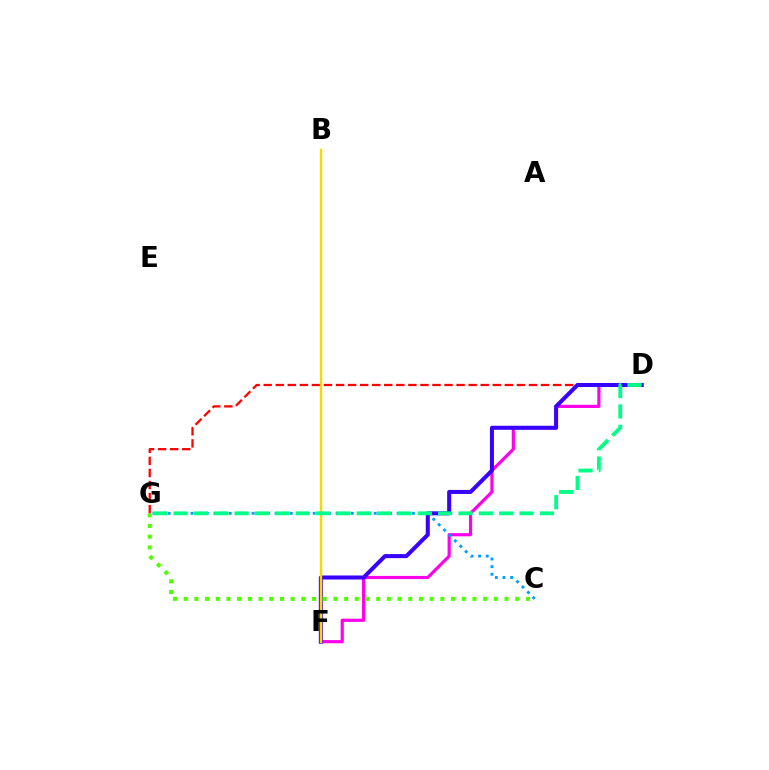{('D', 'F'): [{'color': '#ff00ed', 'line_style': 'solid', 'thickness': 2.28}, {'color': '#3700ff', 'line_style': 'solid', 'thickness': 2.9}], ('C', 'G'): [{'color': '#009eff', 'line_style': 'dotted', 'thickness': 2.07}, {'color': '#4fff00', 'line_style': 'dotted', 'thickness': 2.91}], ('D', 'G'): [{'color': '#ff0000', 'line_style': 'dashed', 'thickness': 1.64}, {'color': '#00ff86', 'line_style': 'dashed', 'thickness': 2.76}], ('B', 'F'): [{'color': '#ffd500', 'line_style': 'solid', 'thickness': 1.73}]}